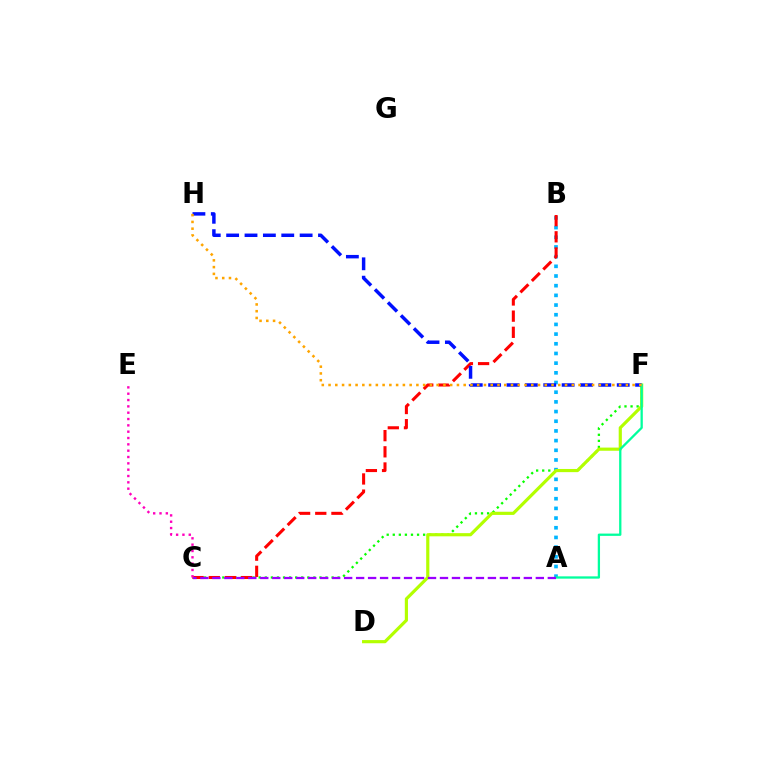{('C', 'F'): [{'color': '#08ff00', 'line_style': 'dotted', 'thickness': 1.65}], ('A', 'B'): [{'color': '#00b5ff', 'line_style': 'dotted', 'thickness': 2.63}], ('D', 'F'): [{'color': '#b3ff00', 'line_style': 'solid', 'thickness': 2.28}], ('B', 'C'): [{'color': '#ff0000', 'line_style': 'dashed', 'thickness': 2.2}], ('F', 'H'): [{'color': '#0010ff', 'line_style': 'dashed', 'thickness': 2.5}, {'color': '#ffa500', 'line_style': 'dotted', 'thickness': 1.84}], ('A', 'F'): [{'color': '#00ff9d', 'line_style': 'solid', 'thickness': 1.65}], ('A', 'C'): [{'color': '#9b00ff', 'line_style': 'dashed', 'thickness': 1.63}], ('C', 'E'): [{'color': '#ff00bd', 'line_style': 'dotted', 'thickness': 1.72}]}